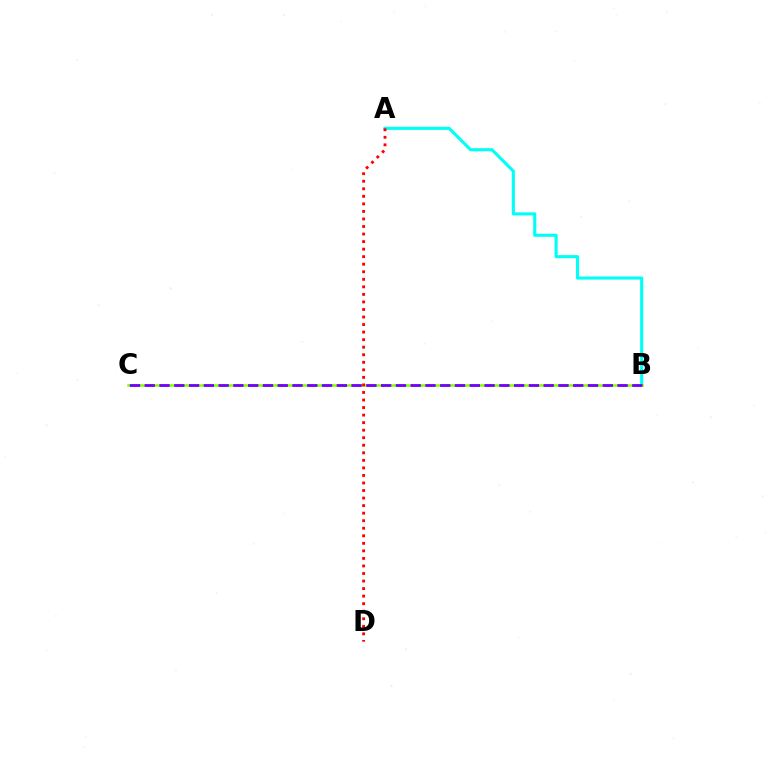{('A', 'B'): [{'color': '#00fff6', 'line_style': 'solid', 'thickness': 2.23}], ('B', 'C'): [{'color': '#84ff00', 'line_style': 'solid', 'thickness': 1.81}, {'color': '#7200ff', 'line_style': 'dashed', 'thickness': 2.01}], ('A', 'D'): [{'color': '#ff0000', 'line_style': 'dotted', 'thickness': 2.05}]}